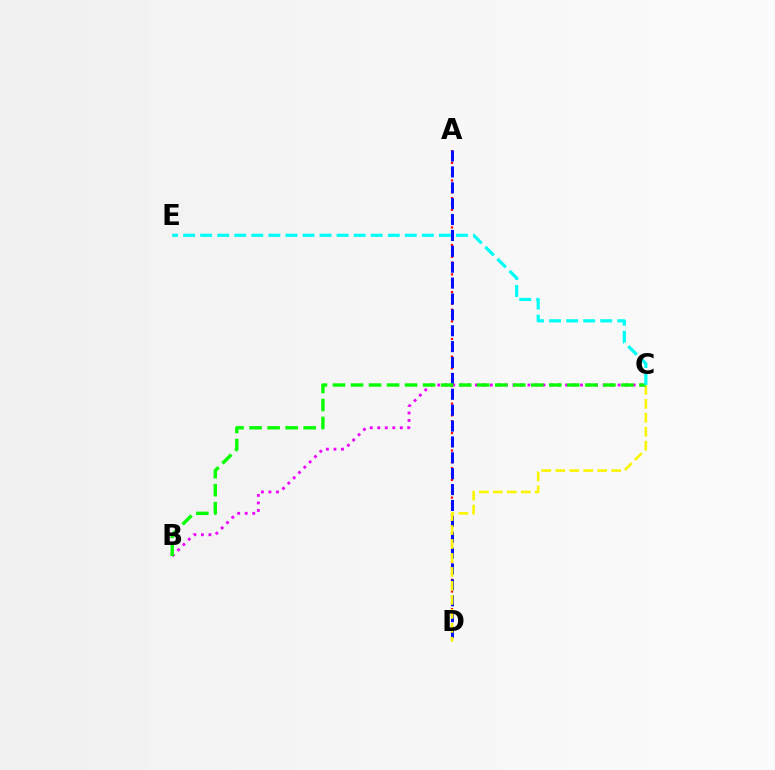{('A', 'D'): [{'color': '#ff0000', 'line_style': 'dotted', 'thickness': 1.6}, {'color': '#0010ff', 'line_style': 'dashed', 'thickness': 2.16}], ('C', 'D'): [{'color': '#fcf500', 'line_style': 'dashed', 'thickness': 1.9}], ('B', 'C'): [{'color': '#ee00ff', 'line_style': 'dotted', 'thickness': 2.04}, {'color': '#08ff00', 'line_style': 'dashed', 'thickness': 2.45}], ('C', 'E'): [{'color': '#00fff6', 'line_style': 'dashed', 'thickness': 2.32}]}